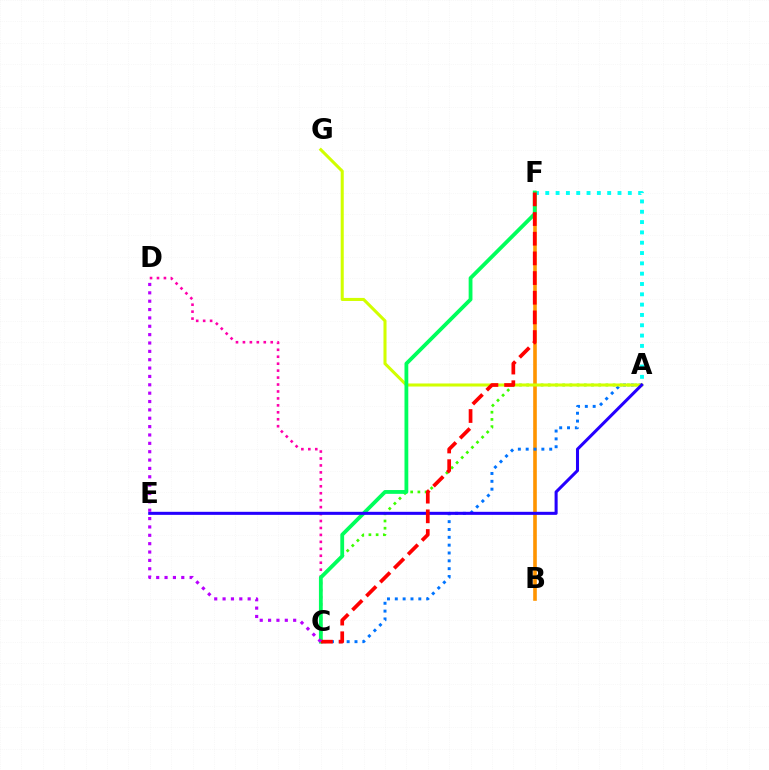{('A', 'F'): [{'color': '#00fff6', 'line_style': 'dotted', 'thickness': 2.8}], ('A', 'C'): [{'color': '#3dff00', 'line_style': 'dotted', 'thickness': 1.96}, {'color': '#0074ff', 'line_style': 'dotted', 'thickness': 2.13}], ('B', 'F'): [{'color': '#ff9400', 'line_style': 'solid', 'thickness': 2.6}], ('A', 'G'): [{'color': '#d1ff00', 'line_style': 'solid', 'thickness': 2.2}], ('C', 'D'): [{'color': '#ff00ac', 'line_style': 'dotted', 'thickness': 1.89}, {'color': '#b900ff', 'line_style': 'dotted', 'thickness': 2.27}], ('C', 'F'): [{'color': '#00ff5c', 'line_style': 'solid', 'thickness': 2.74}, {'color': '#ff0000', 'line_style': 'dashed', 'thickness': 2.67}], ('A', 'E'): [{'color': '#2500ff', 'line_style': 'solid', 'thickness': 2.2}]}